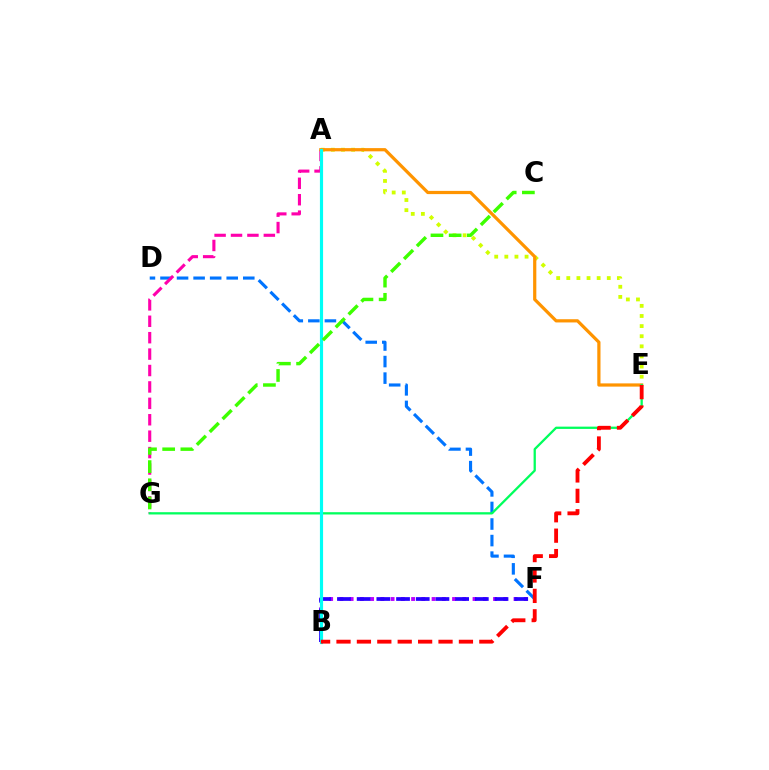{('A', 'E'): [{'color': '#d1ff00', 'line_style': 'dotted', 'thickness': 2.75}, {'color': '#ff9400', 'line_style': 'solid', 'thickness': 2.31}], ('D', 'F'): [{'color': '#0074ff', 'line_style': 'dashed', 'thickness': 2.25}], ('B', 'F'): [{'color': '#b900ff', 'line_style': 'dotted', 'thickness': 2.78}, {'color': '#2500ff', 'line_style': 'dashed', 'thickness': 2.68}], ('A', 'G'): [{'color': '#ff00ac', 'line_style': 'dashed', 'thickness': 2.23}], ('E', 'G'): [{'color': '#00ff5c', 'line_style': 'solid', 'thickness': 1.64}], ('A', 'B'): [{'color': '#00fff6', 'line_style': 'solid', 'thickness': 2.27}], ('B', 'E'): [{'color': '#ff0000', 'line_style': 'dashed', 'thickness': 2.77}], ('C', 'G'): [{'color': '#3dff00', 'line_style': 'dashed', 'thickness': 2.47}]}